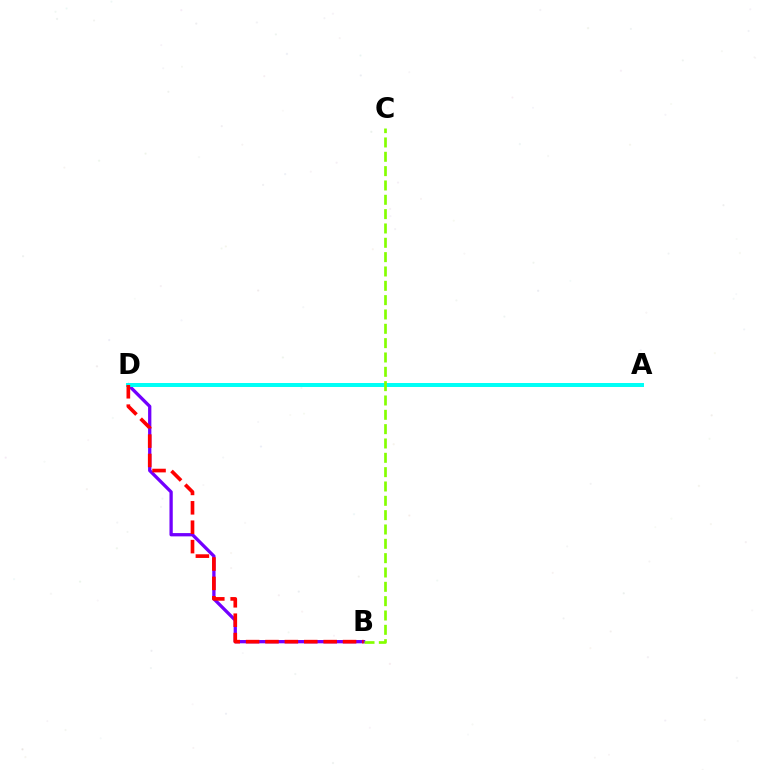{('B', 'D'): [{'color': '#7200ff', 'line_style': 'solid', 'thickness': 2.37}, {'color': '#ff0000', 'line_style': 'dashed', 'thickness': 2.63}], ('A', 'D'): [{'color': '#00fff6', 'line_style': 'solid', 'thickness': 2.87}], ('B', 'C'): [{'color': '#84ff00', 'line_style': 'dashed', 'thickness': 1.95}]}